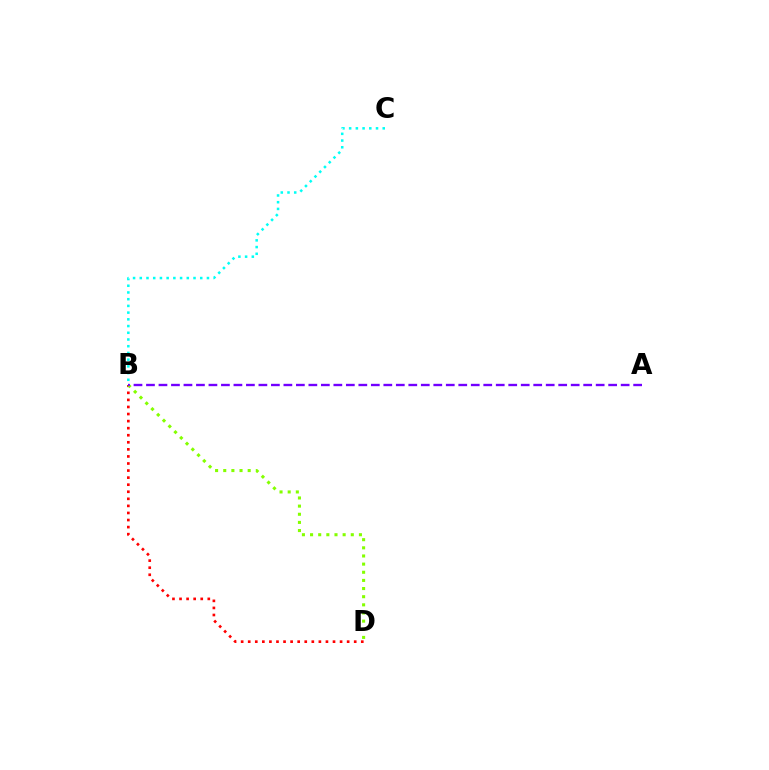{('B', 'D'): [{'color': '#ff0000', 'line_style': 'dotted', 'thickness': 1.92}, {'color': '#84ff00', 'line_style': 'dotted', 'thickness': 2.21}], ('B', 'C'): [{'color': '#00fff6', 'line_style': 'dotted', 'thickness': 1.82}], ('A', 'B'): [{'color': '#7200ff', 'line_style': 'dashed', 'thickness': 1.7}]}